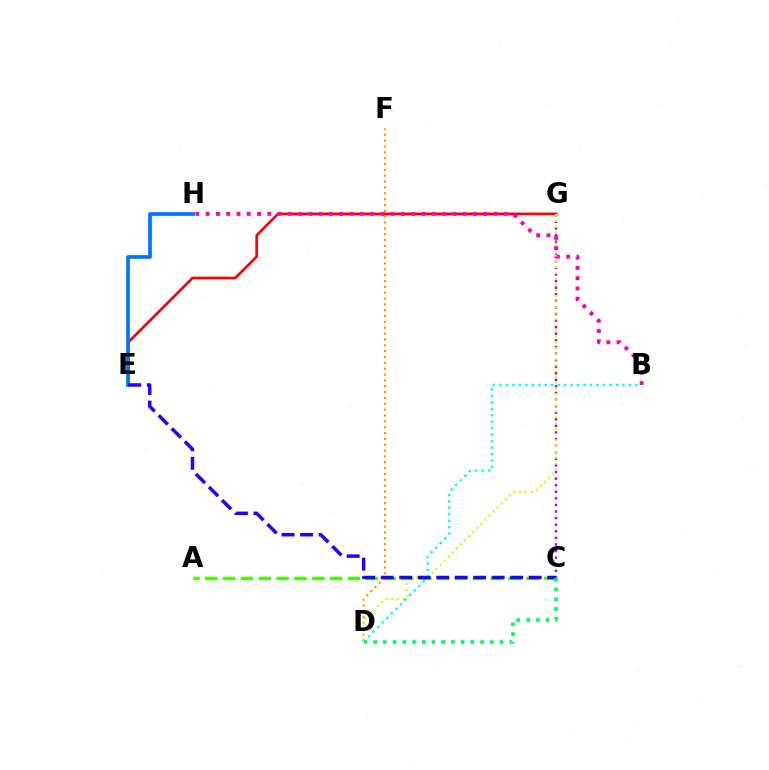{('C', 'G'): [{'color': '#b900ff', 'line_style': 'dotted', 'thickness': 1.79}], ('E', 'G'): [{'color': '#ff0000', 'line_style': 'solid', 'thickness': 1.91}], ('A', 'C'): [{'color': '#3dff00', 'line_style': 'dashed', 'thickness': 2.42}], ('D', 'F'): [{'color': '#ff9400', 'line_style': 'dotted', 'thickness': 1.59}], ('E', 'H'): [{'color': '#0074ff', 'line_style': 'solid', 'thickness': 2.67}], ('D', 'G'): [{'color': '#d1ff00', 'line_style': 'dotted', 'thickness': 1.57}], ('B', 'H'): [{'color': '#ff00ac', 'line_style': 'dotted', 'thickness': 2.79}], ('B', 'D'): [{'color': '#00fff6', 'line_style': 'dotted', 'thickness': 1.76}], ('C', 'E'): [{'color': '#2500ff', 'line_style': 'dashed', 'thickness': 2.51}], ('C', 'D'): [{'color': '#00ff5c', 'line_style': 'dotted', 'thickness': 2.64}]}